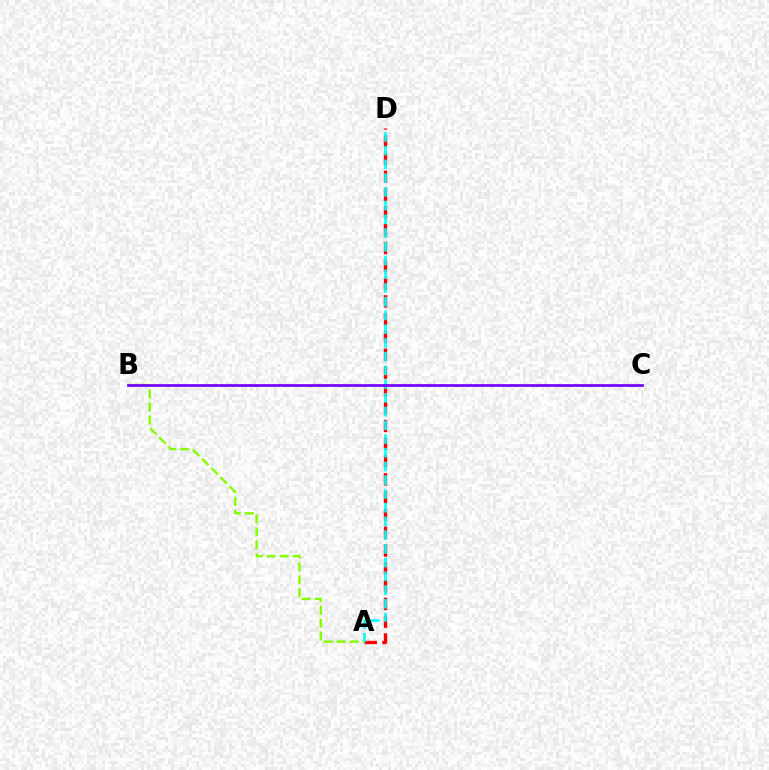{('A', 'D'): [{'color': '#ff0000', 'line_style': 'dashed', 'thickness': 2.42}, {'color': '#00fff6', 'line_style': 'dashed', 'thickness': 1.87}], ('A', 'B'): [{'color': '#84ff00', 'line_style': 'dashed', 'thickness': 1.76}], ('B', 'C'): [{'color': '#7200ff', 'line_style': 'solid', 'thickness': 1.95}]}